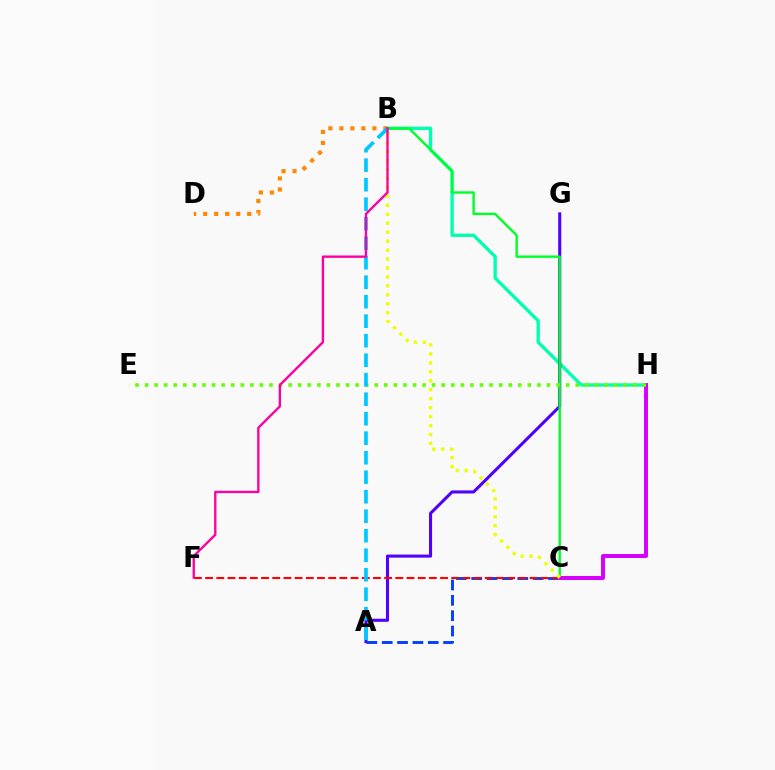{('B', 'H'): [{'color': '#00ffaf', 'line_style': 'solid', 'thickness': 2.41}], ('A', 'G'): [{'color': '#4f00ff', 'line_style': 'solid', 'thickness': 2.21}], ('A', 'C'): [{'color': '#003fff', 'line_style': 'dashed', 'thickness': 2.09}], ('C', 'F'): [{'color': '#ff0000', 'line_style': 'dashed', 'thickness': 1.52}], ('B', 'C'): [{'color': '#00ff27', 'line_style': 'solid', 'thickness': 1.72}, {'color': '#eeff00', 'line_style': 'dotted', 'thickness': 2.43}], ('C', 'H'): [{'color': '#d600ff', 'line_style': 'solid', 'thickness': 2.84}], ('E', 'H'): [{'color': '#66ff00', 'line_style': 'dotted', 'thickness': 2.6}], ('B', 'D'): [{'color': '#ff8800', 'line_style': 'dotted', 'thickness': 2.99}], ('A', 'B'): [{'color': '#00c7ff', 'line_style': 'dashed', 'thickness': 2.65}], ('B', 'F'): [{'color': '#ff00a0', 'line_style': 'solid', 'thickness': 1.7}]}